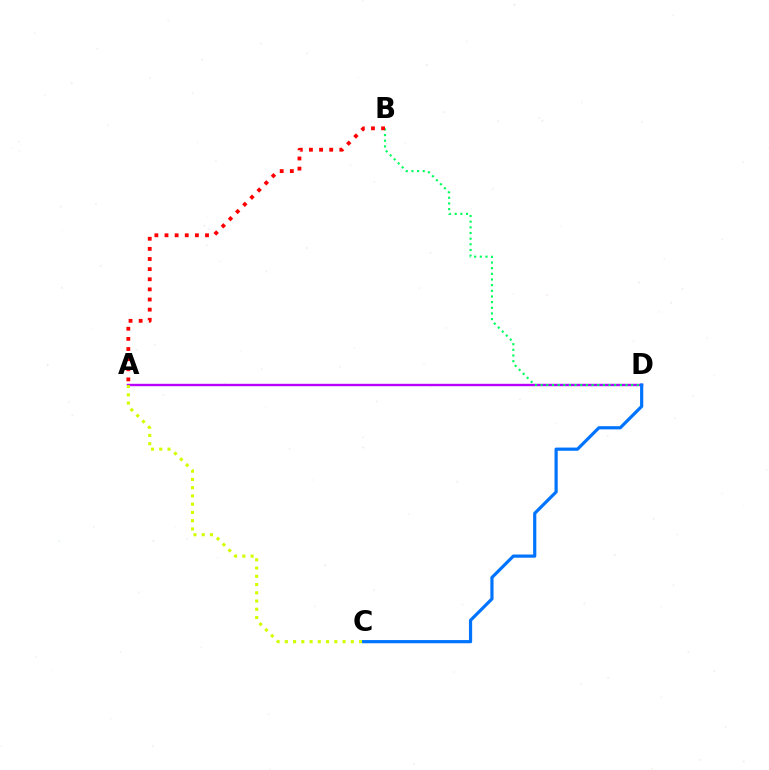{('A', 'D'): [{'color': '#b900ff', 'line_style': 'solid', 'thickness': 1.72}], ('A', 'C'): [{'color': '#d1ff00', 'line_style': 'dotted', 'thickness': 2.24}], ('B', 'D'): [{'color': '#00ff5c', 'line_style': 'dotted', 'thickness': 1.54}], ('A', 'B'): [{'color': '#ff0000', 'line_style': 'dotted', 'thickness': 2.75}], ('C', 'D'): [{'color': '#0074ff', 'line_style': 'solid', 'thickness': 2.3}]}